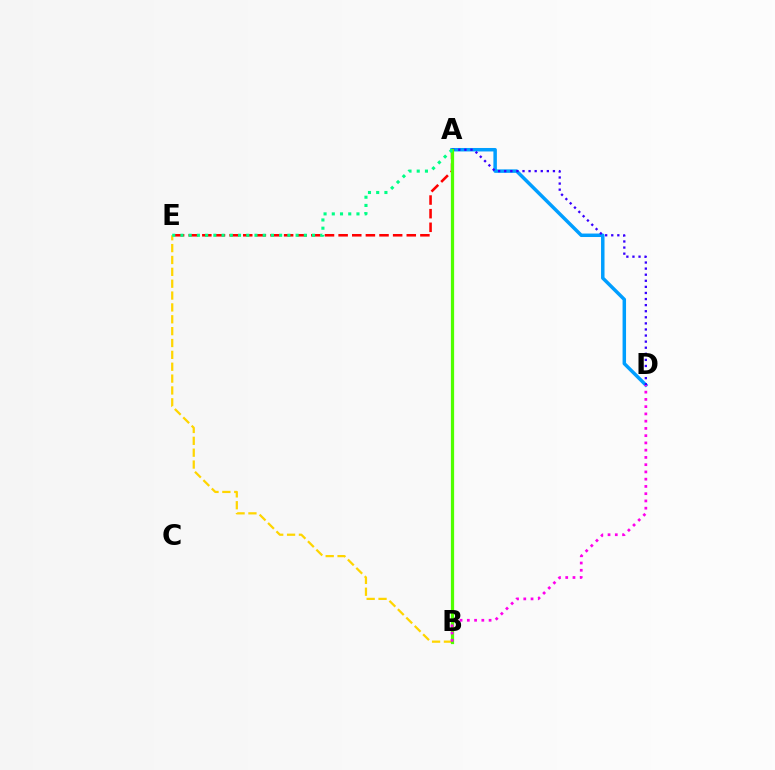{('A', 'E'): [{'color': '#ff0000', 'line_style': 'dashed', 'thickness': 1.85}, {'color': '#00ff86', 'line_style': 'dotted', 'thickness': 2.23}], ('B', 'E'): [{'color': '#ffd500', 'line_style': 'dashed', 'thickness': 1.61}], ('A', 'D'): [{'color': '#009eff', 'line_style': 'solid', 'thickness': 2.51}, {'color': '#3700ff', 'line_style': 'dotted', 'thickness': 1.65}], ('A', 'B'): [{'color': '#4fff00', 'line_style': 'solid', 'thickness': 2.33}], ('B', 'D'): [{'color': '#ff00ed', 'line_style': 'dotted', 'thickness': 1.97}]}